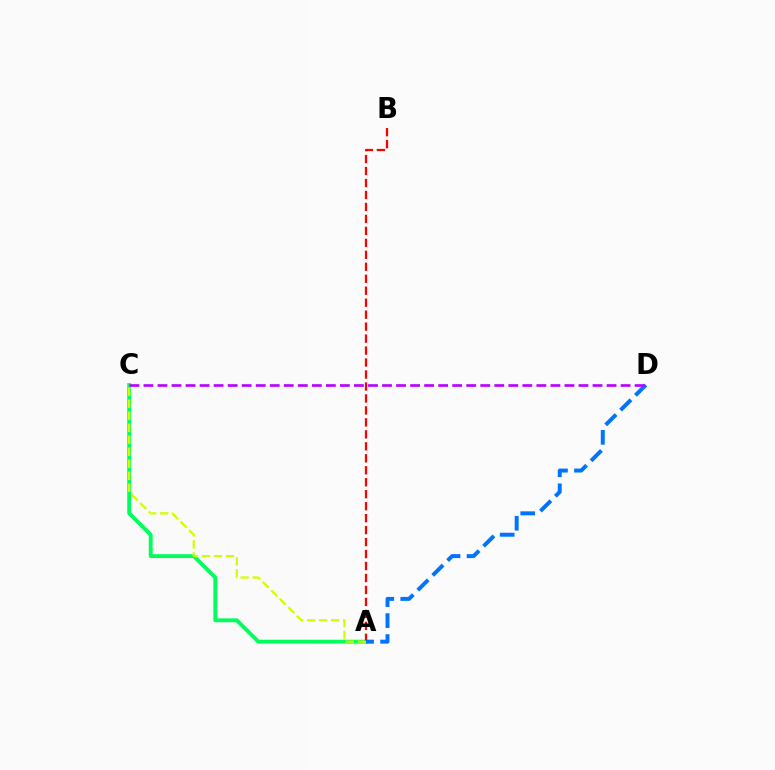{('A', 'C'): [{'color': '#00ff5c', 'line_style': 'solid', 'thickness': 2.78}, {'color': '#d1ff00', 'line_style': 'dashed', 'thickness': 1.63}], ('A', 'B'): [{'color': '#ff0000', 'line_style': 'dashed', 'thickness': 1.63}], ('A', 'D'): [{'color': '#0074ff', 'line_style': 'dashed', 'thickness': 2.85}], ('C', 'D'): [{'color': '#b900ff', 'line_style': 'dashed', 'thickness': 1.91}]}